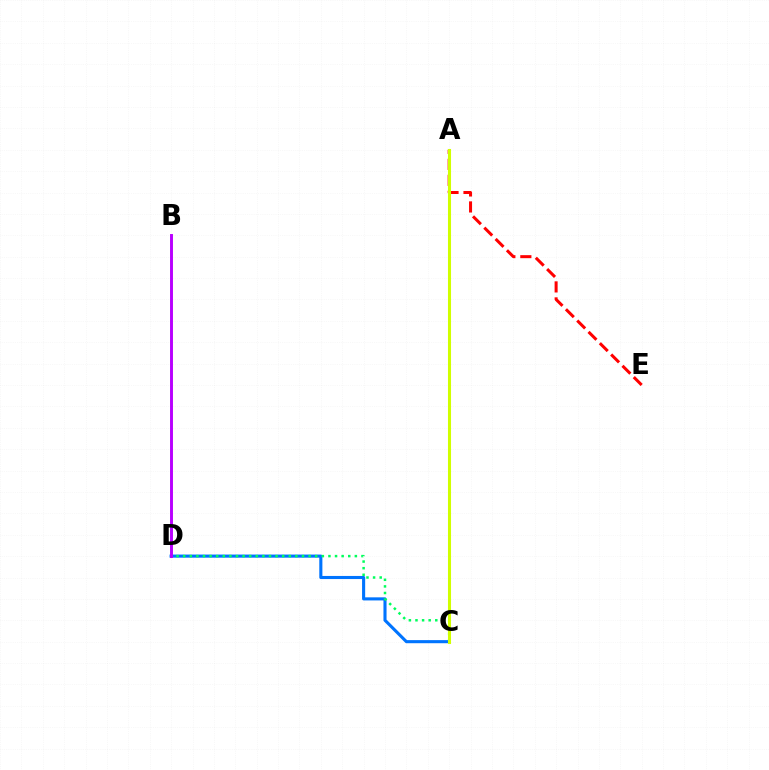{('C', 'D'): [{'color': '#0074ff', 'line_style': 'solid', 'thickness': 2.23}, {'color': '#00ff5c', 'line_style': 'dotted', 'thickness': 1.79}], ('A', 'E'): [{'color': '#ff0000', 'line_style': 'dashed', 'thickness': 2.17}], ('A', 'C'): [{'color': '#d1ff00', 'line_style': 'solid', 'thickness': 2.2}], ('B', 'D'): [{'color': '#b900ff', 'line_style': 'solid', 'thickness': 2.11}]}